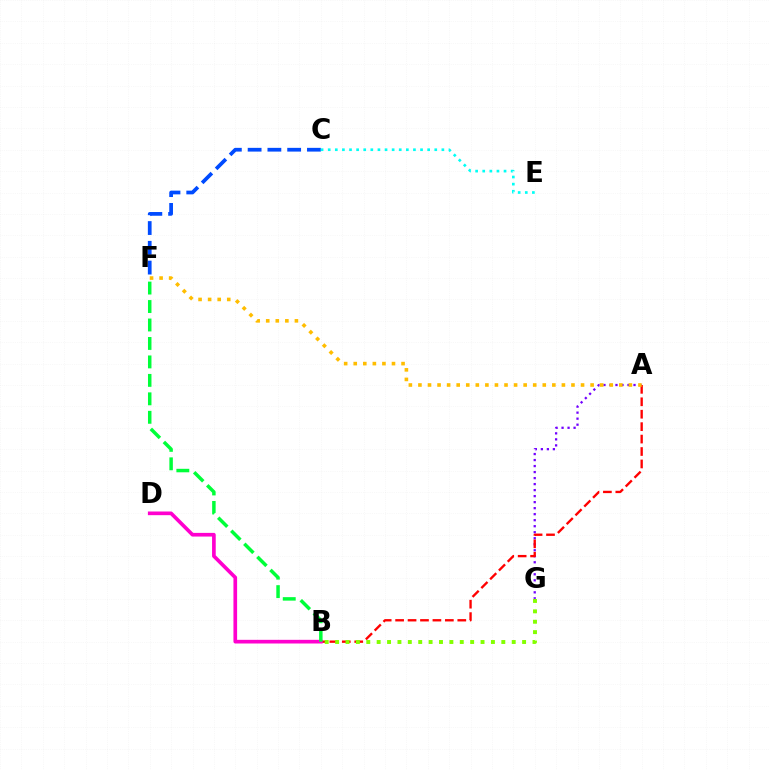{('A', 'G'): [{'color': '#7200ff', 'line_style': 'dotted', 'thickness': 1.63}], ('A', 'B'): [{'color': '#ff0000', 'line_style': 'dashed', 'thickness': 1.69}], ('B', 'G'): [{'color': '#84ff00', 'line_style': 'dotted', 'thickness': 2.82}], ('C', 'F'): [{'color': '#004bff', 'line_style': 'dashed', 'thickness': 2.69}], ('B', 'D'): [{'color': '#ff00cf', 'line_style': 'solid', 'thickness': 2.64}], ('B', 'F'): [{'color': '#00ff39', 'line_style': 'dashed', 'thickness': 2.51}], ('C', 'E'): [{'color': '#00fff6', 'line_style': 'dotted', 'thickness': 1.93}], ('A', 'F'): [{'color': '#ffbd00', 'line_style': 'dotted', 'thickness': 2.6}]}